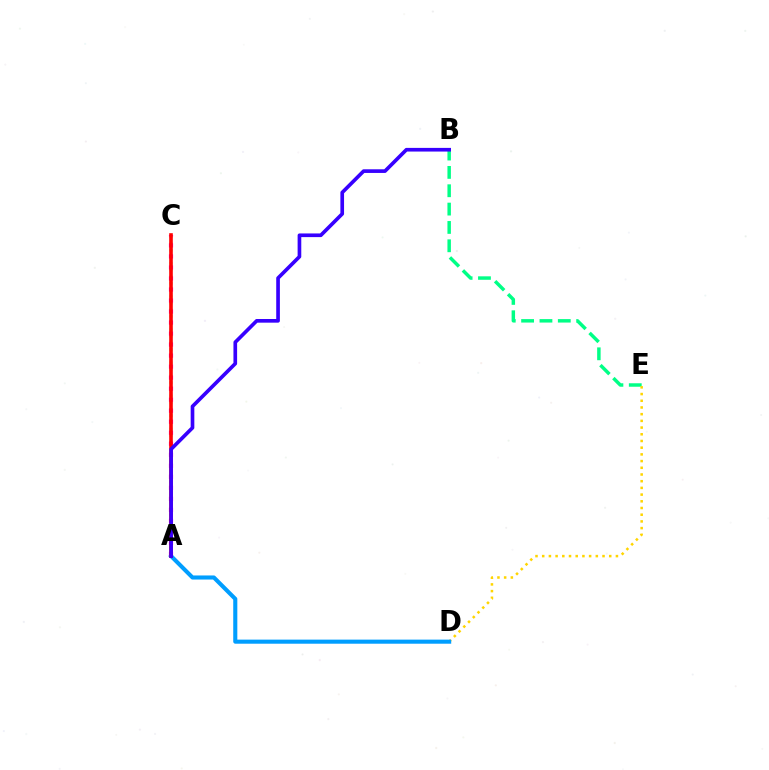{('B', 'E'): [{'color': '#00ff86', 'line_style': 'dashed', 'thickness': 2.49}], ('D', 'E'): [{'color': '#ffd500', 'line_style': 'dotted', 'thickness': 1.82}], ('A', 'C'): [{'color': '#4fff00', 'line_style': 'dotted', 'thickness': 1.8}, {'color': '#ff00ed', 'line_style': 'dotted', 'thickness': 2.99}, {'color': '#ff0000', 'line_style': 'solid', 'thickness': 2.6}], ('A', 'D'): [{'color': '#009eff', 'line_style': 'solid', 'thickness': 2.94}], ('A', 'B'): [{'color': '#3700ff', 'line_style': 'solid', 'thickness': 2.64}]}